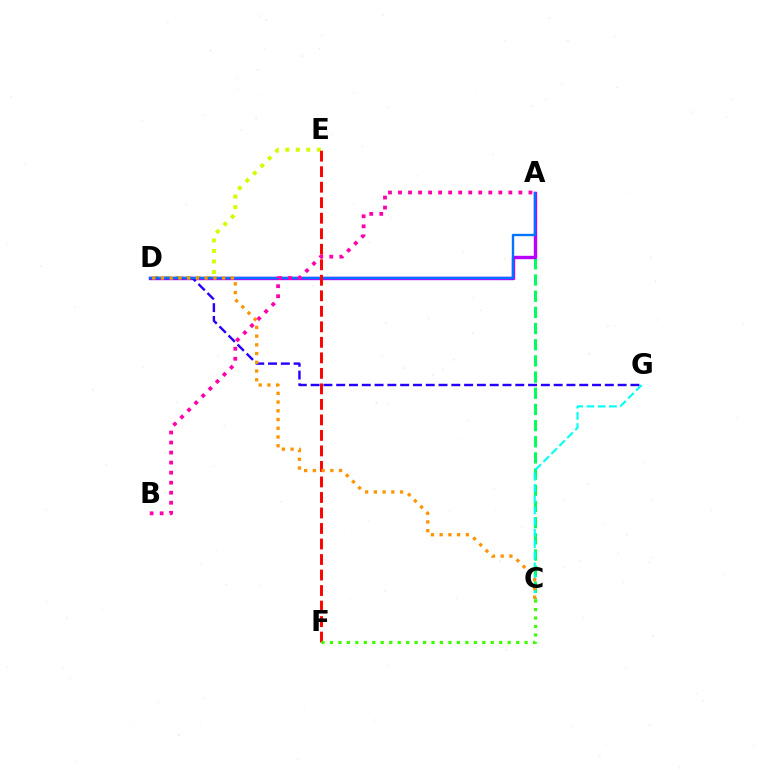{('A', 'C'): [{'color': '#00ff5c', 'line_style': 'dashed', 'thickness': 2.2}], ('D', 'E'): [{'color': '#d1ff00', 'line_style': 'dotted', 'thickness': 2.86}], ('C', 'G'): [{'color': '#00fff6', 'line_style': 'dashed', 'thickness': 1.52}], ('A', 'D'): [{'color': '#b900ff', 'line_style': 'solid', 'thickness': 2.44}, {'color': '#0074ff', 'line_style': 'solid', 'thickness': 1.71}], ('D', 'G'): [{'color': '#2500ff', 'line_style': 'dashed', 'thickness': 1.74}], ('A', 'B'): [{'color': '#ff00ac', 'line_style': 'dotted', 'thickness': 2.73}], ('E', 'F'): [{'color': '#ff0000', 'line_style': 'dashed', 'thickness': 2.11}], ('C', 'D'): [{'color': '#ff9400', 'line_style': 'dotted', 'thickness': 2.37}], ('C', 'F'): [{'color': '#3dff00', 'line_style': 'dotted', 'thickness': 2.3}]}